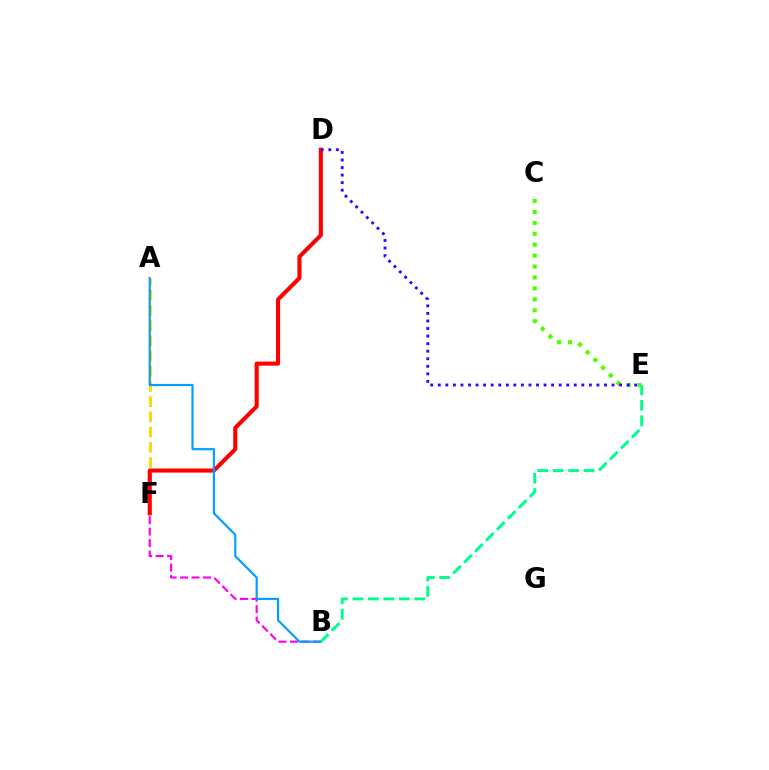{('A', 'F'): [{'color': '#ffd500', 'line_style': 'dashed', 'thickness': 2.07}], ('B', 'F'): [{'color': '#ff00ed', 'line_style': 'dashed', 'thickness': 1.56}], ('D', 'F'): [{'color': '#ff0000', 'line_style': 'solid', 'thickness': 2.94}], ('C', 'E'): [{'color': '#4fff00', 'line_style': 'dotted', 'thickness': 2.97}], ('D', 'E'): [{'color': '#3700ff', 'line_style': 'dotted', 'thickness': 2.05}], ('A', 'B'): [{'color': '#009eff', 'line_style': 'solid', 'thickness': 1.55}], ('B', 'E'): [{'color': '#00ff86', 'line_style': 'dashed', 'thickness': 2.1}]}